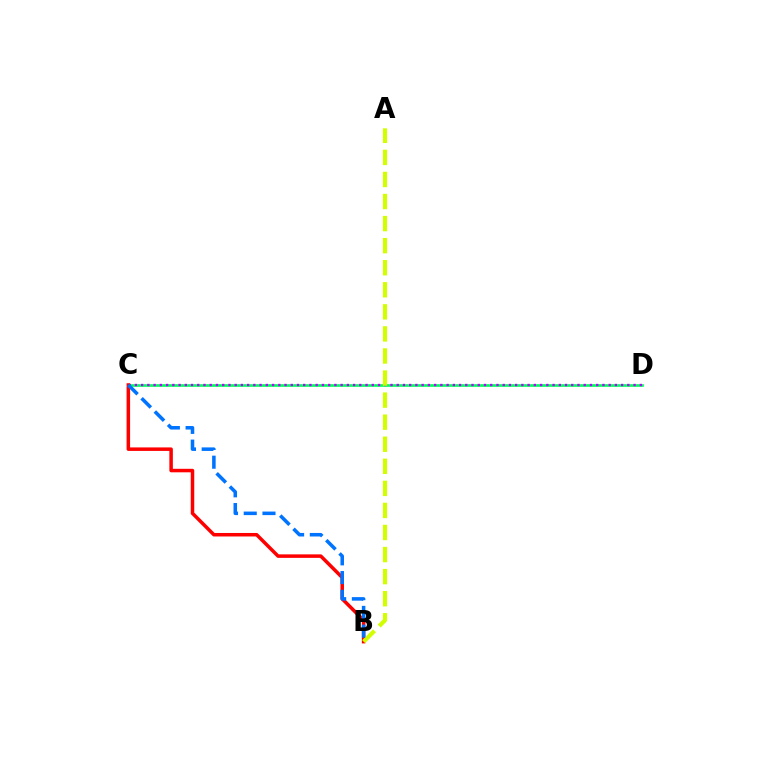{('C', 'D'): [{'color': '#00ff5c', 'line_style': 'solid', 'thickness': 1.91}, {'color': '#b900ff', 'line_style': 'dotted', 'thickness': 1.69}], ('B', 'C'): [{'color': '#ff0000', 'line_style': 'solid', 'thickness': 2.52}, {'color': '#0074ff', 'line_style': 'dashed', 'thickness': 2.55}], ('A', 'B'): [{'color': '#d1ff00', 'line_style': 'dashed', 'thickness': 3.0}]}